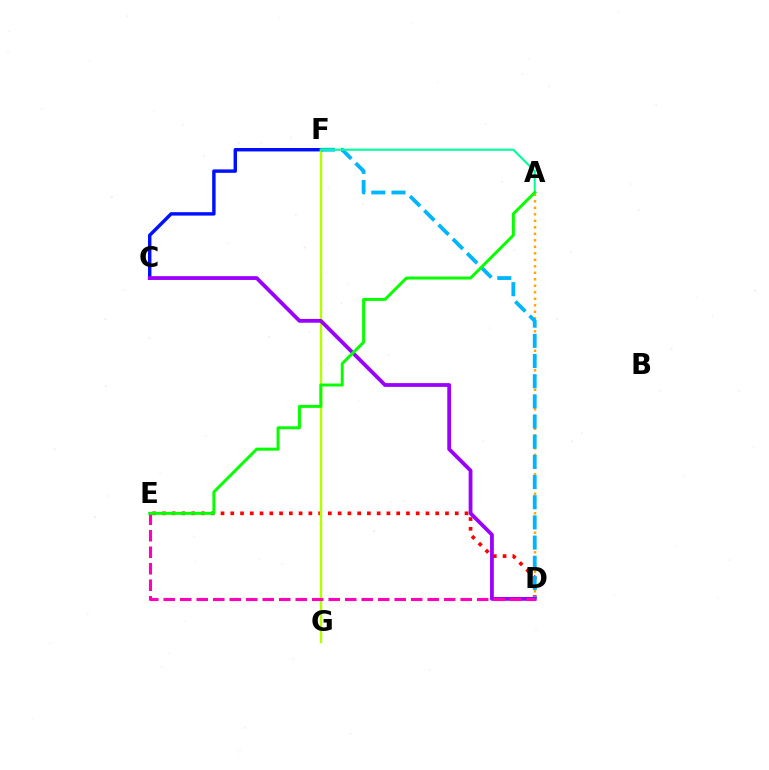{('D', 'E'): [{'color': '#ff0000', 'line_style': 'dotted', 'thickness': 2.65}, {'color': '#ff00bd', 'line_style': 'dashed', 'thickness': 2.24}], ('C', 'F'): [{'color': '#0010ff', 'line_style': 'solid', 'thickness': 2.47}], ('F', 'G'): [{'color': '#b3ff00', 'line_style': 'solid', 'thickness': 1.77}], ('A', 'D'): [{'color': '#ffa500', 'line_style': 'dotted', 'thickness': 1.77}], ('D', 'F'): [{'color': '#00b5ff', 'line_style': 'dashed', 'thickness': 2.74}], ('A', 'F'): [{'color': '#00ff9d', 'line_style': 'solid', 'thickness': 1.51}], ('C', 'D'): [{'color': '#9b00ff', 'line_style': 'solid', 'thickness': 2.73}], ('A', 'E'): [{'color': '#08ff00', 'line_style': 'solid', 'thickness': 2.15}]}